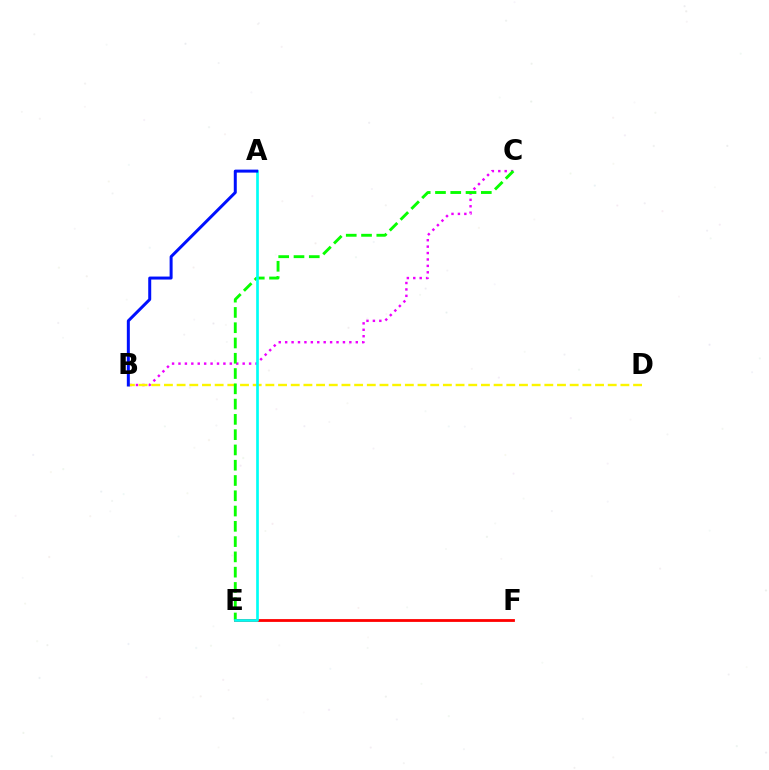{('B', 'C'): [{'color': '#ee00ff', 'line_style': 'dotted', 'thickness': 1.74}], ('E', 'F'): [{'color': '#ff0000', 'line_style': 'solid', 'thickness': 2.02}], ('B', 'D'): [{'color': '#fcf500', 'line_style': 'dashed', 'thickness': 1.72}], ('C', 'E'): [{'color': '#08ff00', 'line_style': 'dashed', 'thickness': 2.08}], ('A', 'E'): [{'color': '#00fff6', 'line_style': 'solid', 'thickness': 1.93}], ('A', 'B'): [{'color': '#0010ff', 'line_style': 'solid', 'thickness': 2.15}]}